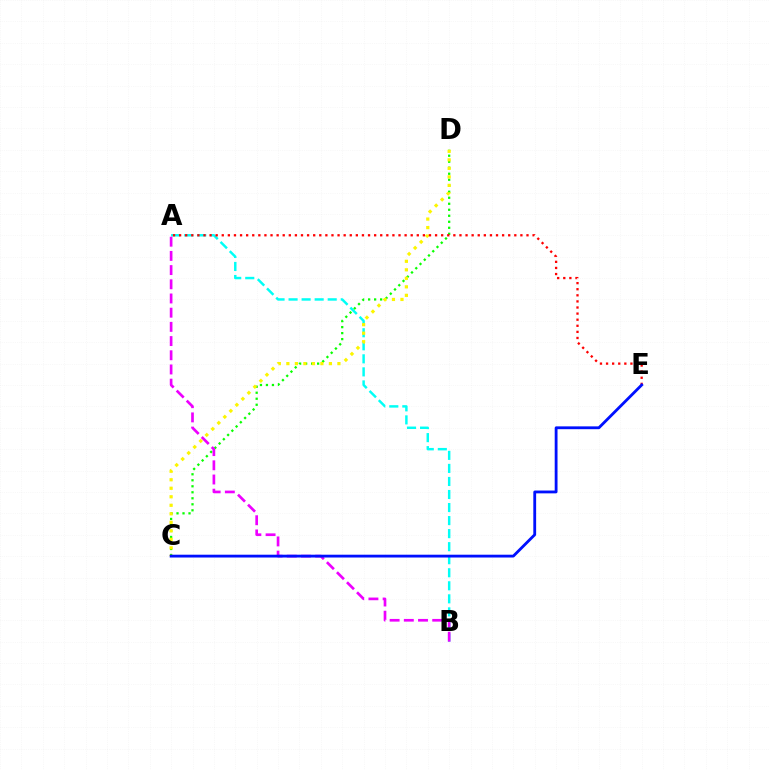{('A', 'B'): [{'color': '#00fff6', 'line_style': 'dashed', 'thickness': 1.77}, {'color': '#ee00ff', 'line_style': 'dashed', 'thickness': 1.93}], ('C', 'D'): [{'color': '#08ff00', 'line_style': 'dotted', 'thickness': 1.63}, {'color': '#fcf500', 'line_style': 'dotted', 'thickness': 2.31}], ('A', 'E'): [{'color': '#ff0000', 'line_style': 'dotted', 'thickness': 1.66}], ('C', 'E'): [{'color': '#0010ff', 'line_style': 'solid', 'thickness': 2.03}]}